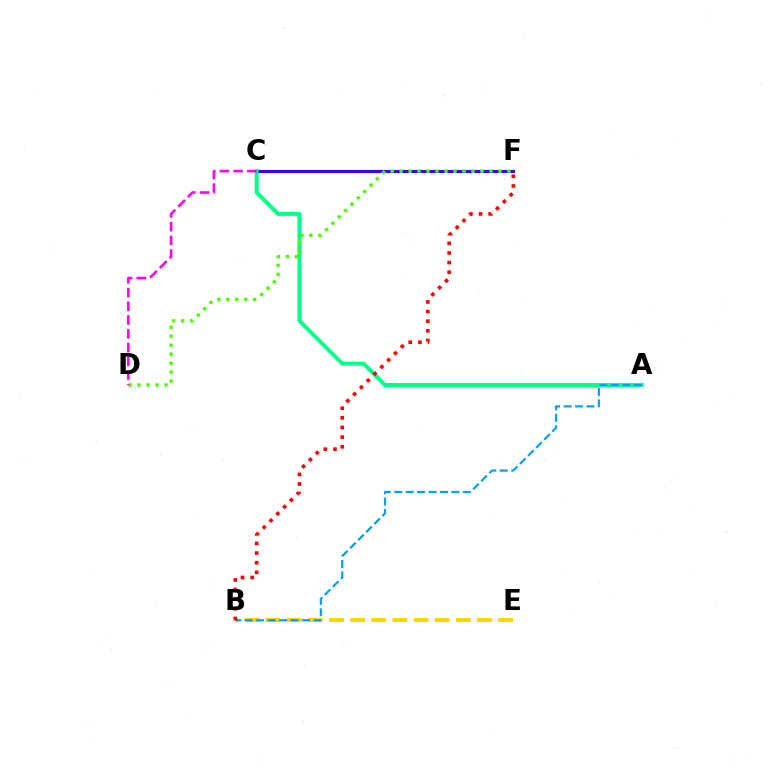{('C', 'F'): [{'color': '#3700ff', 'line_style': 'solid', 'thickness': 2.23}], ('A', 'C'): [{'color': '#00ff86', 'line_style': 'solid', 'thickness': 2.86}], ('D', 'F'): [{'color': '#4fff00', 'line_style': 'dotted', 'thickness': 2.44}], ('B', 'E'): [{'color': '#ffd500', 'line_style': 'dashed', 'thickness': 2.87}], ('A', 'B'): [{'color': '#009eff', 'line_style': 'dashed', 'thickness': 1.55}], ('C', 'D'): [{'color': '#ff00ed', 'line_style': 'dashed', 'thickness': 1.87}], ('B', 'F'): [{'color': '#ff0000', 'line_style': 'dotted', 'thickness': 2.62}]}